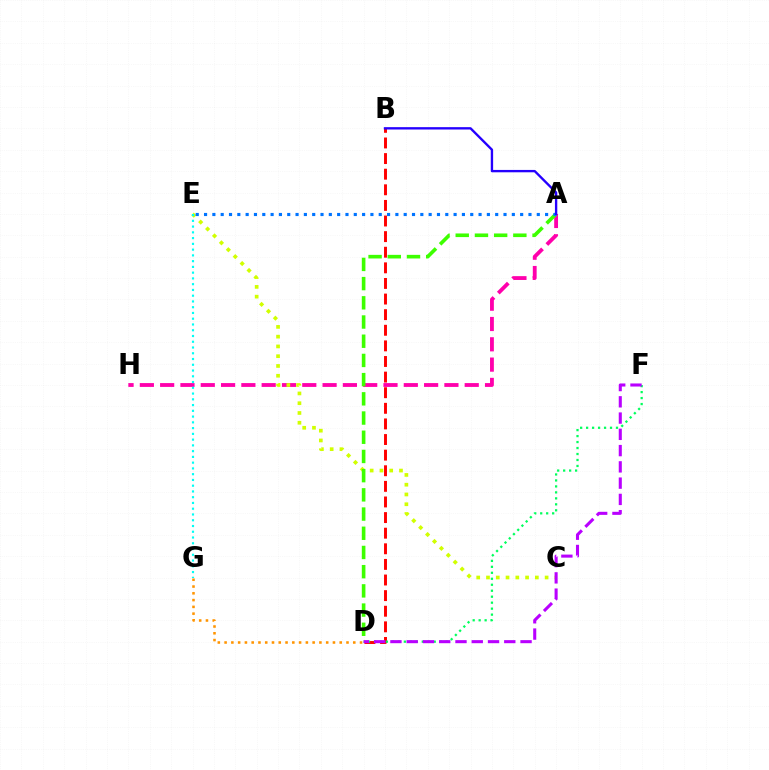{('A', 'H'): [{'color': '#ff00ac', 'line_style': 'dashed', 'thickness': 2.76}], ('B', 'D'): [{'color': '#ff0000', 'line_style': 'dashed', 'thickness': 2.12}], ('D', 'F'): [{'color': '#00ff5c', 'line_style': 'dotted', 'thickness': 1.62}, {'color': '#b900ff', 'line_style': 'dashed', 'thickness': 2.21}], ('C', 'E'): [{'color': '#d1ff00', 'line_style': 'dotted', 'thickness': 2.66}], ('A', 'D'): [{'color': '#3dff00', 'line_style': 'dashed', 'thickness': 2.61}], ('A', 'E'): [{'color': '#0074ff', 'line_style': 'dotted', 'thickness': 2.26}], ('E', 'G'): [{'color': '#00fff6', 'line_style': 'dotted', 'thickness': 1.56}], ('D', 'G'): [{'color': '#ff9400', 'line_style': 'dotted', 'thickness': 1.84}], ('A', 'B'): [{'color': '#2500ff', 'line_style': 'solid', 'thickness': 1.7}]}